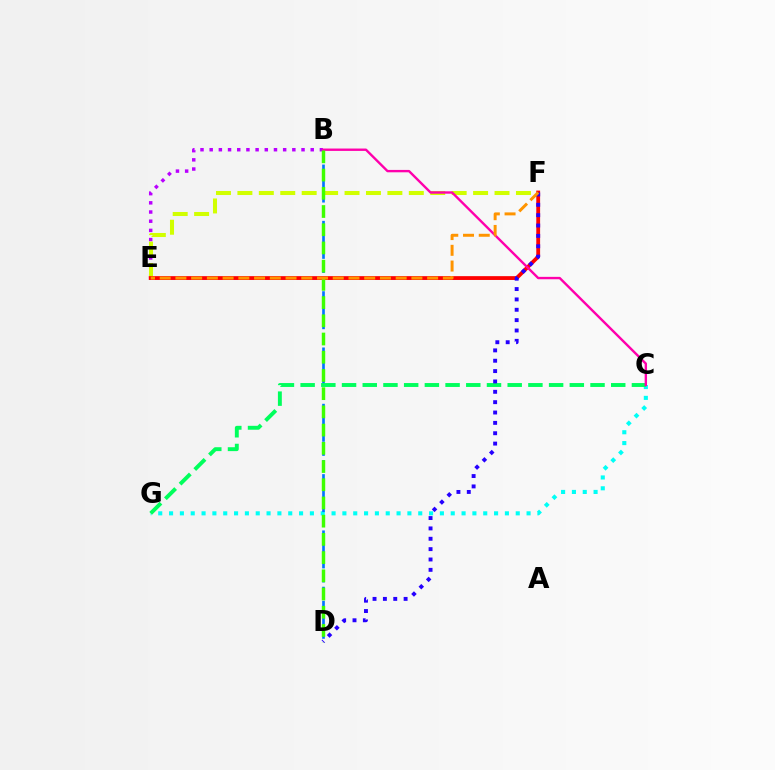{('C', 'G'): [{'color': '#00fff6', 'line_style': 'dotted', 'thickness': 2.94}, {'color': '#00ff5c', 'line_style': 'dashed', 'thickness': 2.81}], ('B', 'E'): [{'color': '#b900ff', 'line_style': 'dotted', 'thickness': 2.5}], ('B', 'D'): [{'color': '#0074ff', 'line_style': 'dashed', 'thickness': 1.91}, {'color': '#3dff00', 'line_style': 'dashed', 'thickness': 2.47}], ('E', 'F'): [{'color': '#d1ff00', 'line_style': 'dashed', 'thickness': 2.91}, {'color': '#ff0000', 'line_style': 'solid', 'thickness': 2.75}, {'color': '#ff9400', 'line_style': 'dashed', 'thickness': 2.14}], ('B', 'C'): [{'color': '#ff00ac', 'line_style': 'solid', 'thickness': 1.71}], ('D', 'F'): [{'color': '#2500ff', 'line_style': 'dotted', 'thickness': 2.81}]}